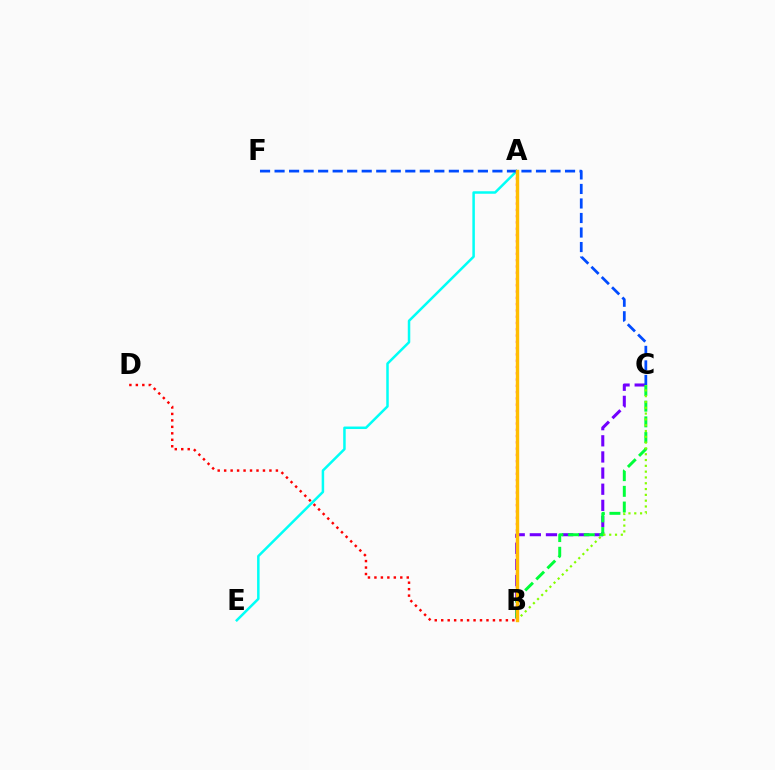{('B', 'C'): [{'color': '#7200ff', 'line_style': 'dashed', 'thickness': 2.19}, {'color': '#00ff39', 'line_style': 'dashed', 'thickness': 2.13}, {'color': '#84ff00', 'line_style': 'dotted', 'thickness': 1.58}], ('A', 'E'): [{'color': '#00fff6', 'line_style': 'solid', 'thickness': 1.8}], ('B', 'D'): [{'color': '#ff0000', 'line_style': 'dotted', 'thickness': 1.76}], ('C', 'F'): [{'color': '#004bff', 'line_style': 'dashed', 'thickness': 1.97}], ('A', 'B'): [{'color': '#ff00cf', 'line_style': 'dotted', 'thickness': 1.71}, {'color': '#ffbd00', 'line_style': 'solid', 'thickness': 2.45}]}